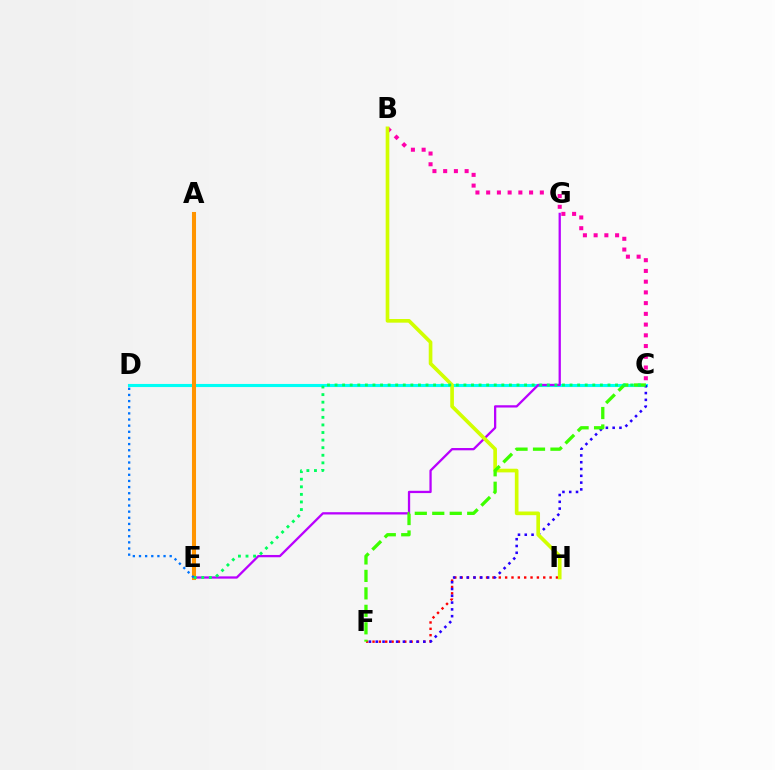{('C', 'D'): [{'color': '#00fff6', 'line_style': 'solid', 'thickness': 2.23}], ('E', 'G'): [{'color': '#b900ff', 'line_style': 'solid', 'thickness': 1.65}], ('B', 'C'): [{'color': '#ff00ac', 'line_style': 'dotted', 'thickness': 2.92}], ('A', 'E'): [{'color': '#ff9400', 'line_style': 'solid', 'thickness': 2.93}], ('F', 'H'): [{'color': '#ff0000', 'line_style': 'dotted', 'thickness': 1.73}], ('C', 'F'): [{'color': '#2500ff', 'line_style': 'dotted', 'thickness': 1.84}, {'color': '#3dff00', 'line_style': 'dashed', 'thickness': 2.37}], ('B', 'H'): [{'color': '#d1ff00', 'line_style': 'solid', 'thickness': 2.63}], ('C', 'E'): [{'color': '#00ff5c', 'line_style': 'dotted', 'thickness': 2.06}], ('D', 'E'): [{'color': '#0074ff', 'line_style': 'dotted', 'thickness': 1.67}]}